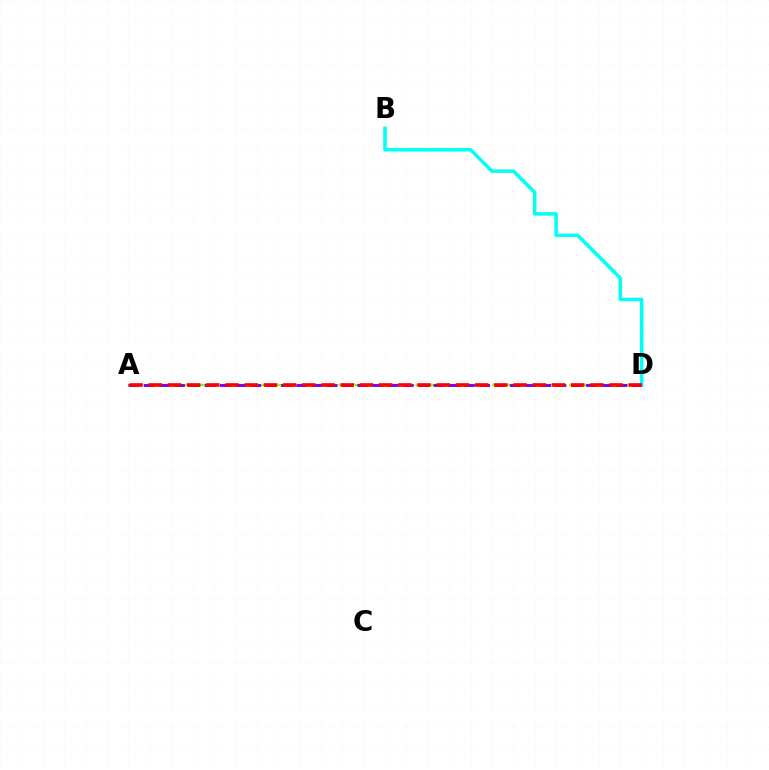{('A', 'D'): [{'color': '#84ff00', 'line_style': 'dashed', 'thickness': 1.74}, {'color': '#7200ff', 'line_style': 'dashed', 'thickness': 2.07}, {'color': '#ff0000', 'line_style': 'dashed', 'thickness': 2.61}], ('B', 'D'): [{'color': '#00fff6', 'line_style': 'solid', 'thickness': 2.53}]}